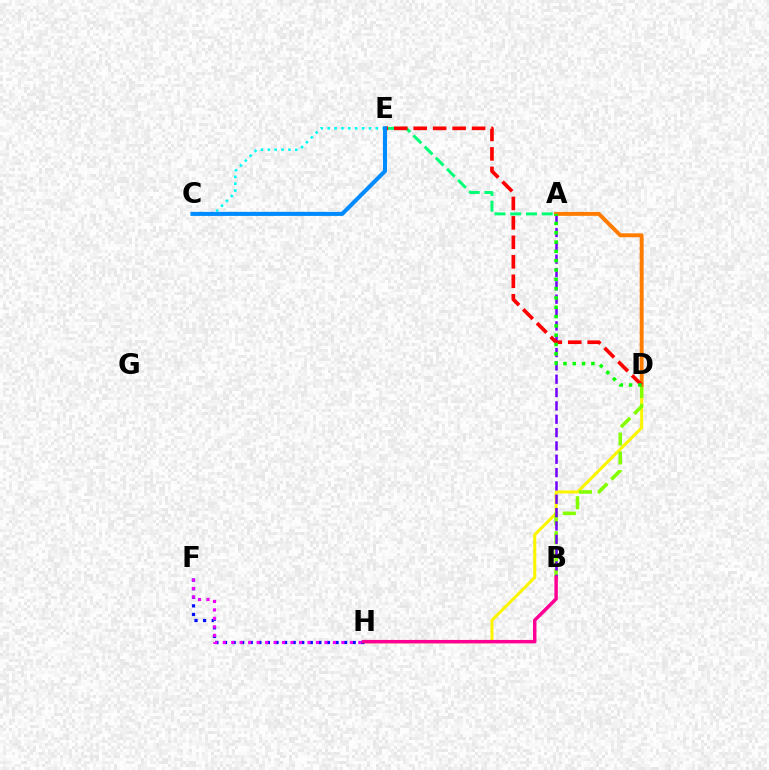{('D', 'H'): [{'color': '#fcf500', 'line_style': 'solid', 'thickness': 2.19}], ('B', 'D'): [{'color': '#84ff00', 'line_style': 'dashed', 'thickness': 2.55}], ('F', 'H'): [{'color': '#0010ff', 'line_style': 'dotted', 'thickness': 2.33}, {'color': '#ee00ff', 'line_style': 'dotted', 'thickness': 2.3}], ('A', 'E'): [{'color': '#00ff74', 'line_style': 'dashed', 'thickness': 2.14}], ('C', 'E'): [{'color': '#00fff6', 'line_style': 'dotted', 'thickness': 1.87}, {'color': '#008cff', 'line_style': 'solid', 'thickness': 2.93}], ('A', 'B'): [{'color': '#7200ff', 'line_style': 'dashed', 'thickness': 1.81}], ('A', 'D'): [{'color': '#ff7c00', 'line_style': 'solid', 'thickness': 2.82}, {'color': '#08ff00', 'line_style': 'dotted', 'thickness': 2.53}], ('D', 'E'): [{'color': '#ff0000', 'line_style': 'dashed', 'thickness': 2.64}], ('B', 'H'): [{'color': '#ff0094', 'line_style': 'solid', 'thickness': 2.5}]}